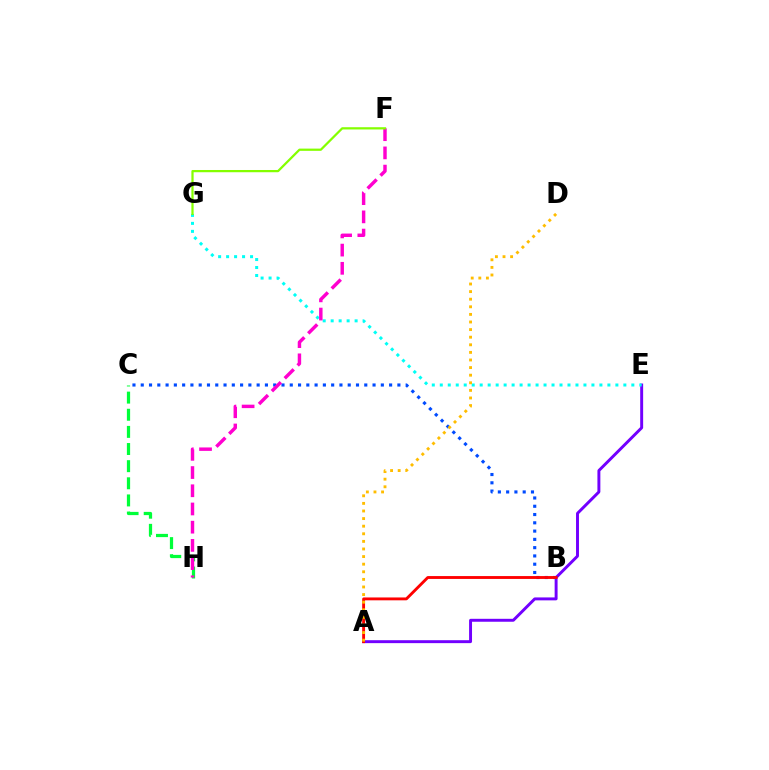{('A', 'E'): [{'color': '#7200ff', 'line_style': 'solid', 'thickness': 2.11}], ('E', 'G'): [{'color': '#00fff6', 'line_style': 'dotted', 'thickness': 2.17}], ('C', 'H'): [{'color': '#00ff39', 'line_style': 'dashed', 'thickness': 2.33}], ('B', 'C'): [{'color': '#004bff', 'line_style': 'dotted', 'thickness': 2.25}], ('A', 'B'): [{'color': '#ff0000', 'line_style': 'solid', 'thickness': 2.06}], ('F', 'H'): [{'color': '#ff00cf', 'line_style': 'dashed', 'thickness': 2.47}], ('F', 'G'): [{'color': '#84ff00', 'line_style': 'solid', 'thickness': 1.61}], ('A', 'D'): [{'color': '#ffbd00', 'line_style': 'dotted', 'thickness': 2.06}]}